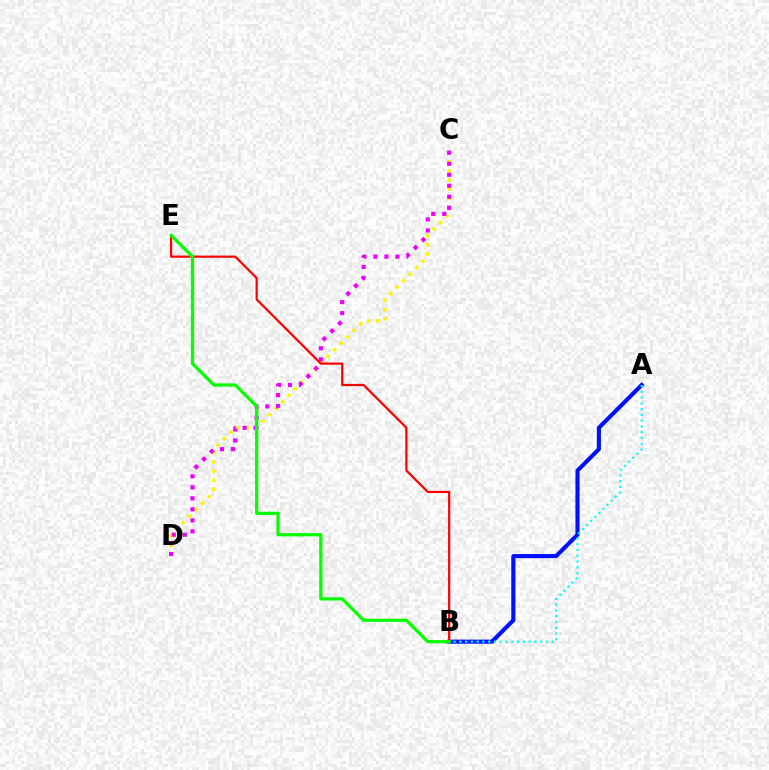{('A', 'B'): [{'color': '#0010ff', 'line_style': 'solid', 'thickness': 2.96}, {'color': '#00fff6', 'line_style': 'dotted', 'thickness': 1.57}], ('C', 'D'): [{'color': '#fcf500', 'line_style': 'dotted', 'thickness': 2.5}, {'color': '#ee00ff', 'line_style': 'dotted', 'thickness': 2.99}], ('B', 'E'): [{'color': '#ff0000', 'line_style': 'solid', 'thickness': 1.59}, {'color': '#08ff00', 'line_style': 'solid', 'thickness': 2.34}]}